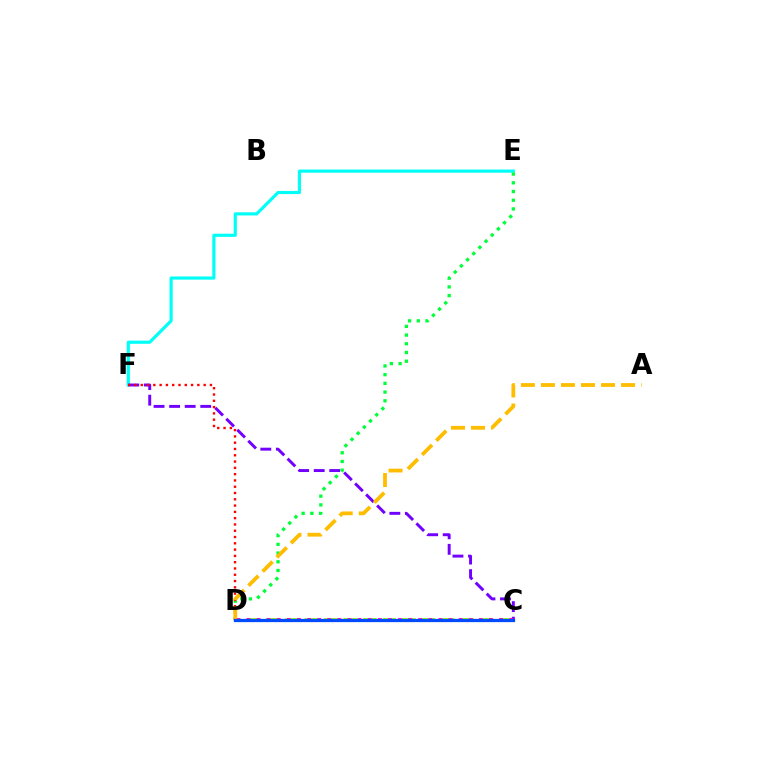{('E', 'F'): [{'color': '#00fff6', 'line_style': 'solid', 'thickness': 2.28}], ('C', 'F'): [{'color': '#7200ff', 'line_style': 'dashed', 'thickness': 2.11}], ('D', 'E'): [{'color': '#00ff39', 'line_style': 'dotted', 'thickness': 2.37}], ('D', 'F'): [{'color': '#ff0000', 'line_style': 'dotted', 'thickness': 1.71}], ('C', 'D'): [{'color': '#84ff00', 'line_style': 'dashed', 'thickness': 2.65}, {'color': '#ff00cf', 'line_style': 'dotted', 'thickness': 2.74}, {'color': '#004bff', 'line_style': 'solid', 'thickness': 2.34}], ('A', 'D'): [{'color': '#ffbd00', 'line_style': 'dashed', 'thickness': 2.72}]}